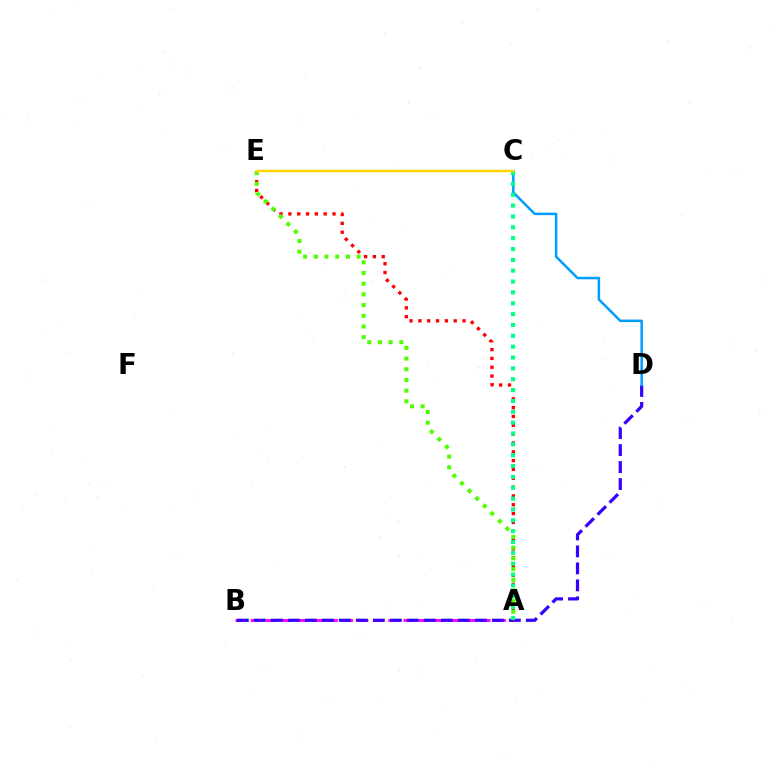{('A', 'B'): [{'color': '#ff00ed', 'line_style': 'dashed', 'thickness': 2.08}], ('B', 'D'): [{'color': '#3700ff', 'line_style': 'dashed', 'thickness': 2.31}], ('A', 'E'): [{'color': '#ff0000', 'line_style': 'dotted', 'thickness': 2.4}, {'color': '#4fff00', 'line_style': 'dotted', 'thickness': 2.91}], ('C', 'D'): [{'color': '#009eff', 'line_style': 'solid', 'thickness': 1.8}], ('A', 'C'): [{'color': '#00ff86', 'line_style': 'dotted', 'thickness': 2.95}], ('C', 'E'): [{'color': '#ffd500', 'line_style': 'solid', 'thickness': 1.74}]}